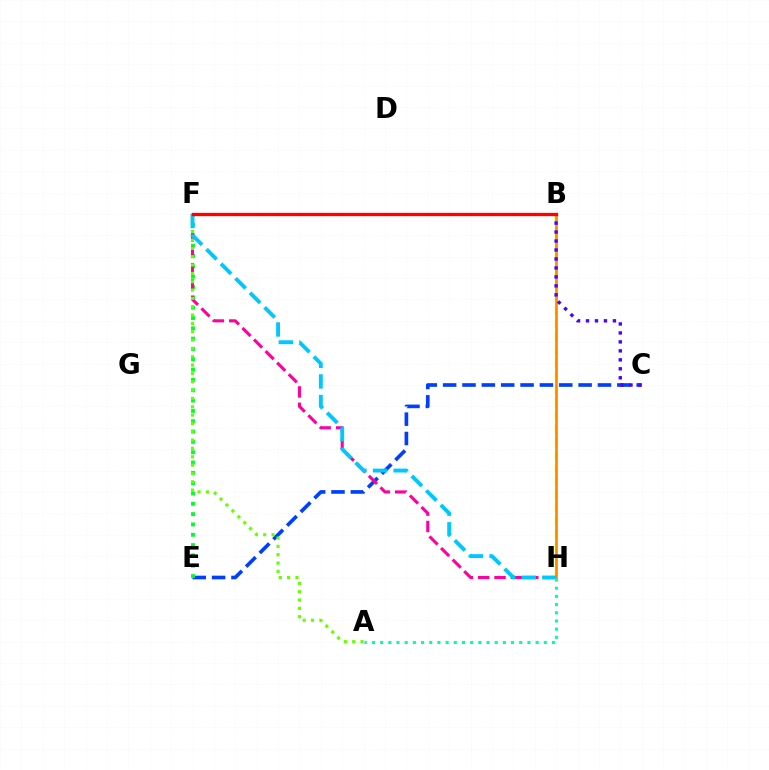{('B', 'F'): [{'color': '#d600ff', 'line_style': 'dotted', 'thickness': 1.98}, {'color': '#ff0000', 'line_style': 'solid', 'thickness': 2.4}], ('C', 'E'): [{'color': '#003fff', 'line_style': 'dashed', 'thickness': 2.63}], ('B', 'H'): [{'color': '#eeff00', 'line_style': 'dashed', 'thickness': 1.78}, {'color': '#ff8800', 'line_style': 'solid', 'thickness': 1.94}], ('E', 'F'): [{'color': '#00ff27', 'line_style': 'dotted', 'thickness': 2.8}], ('B', 'C'): [{'color': '#4f00ff', 'line_style': 'dotted', 'thickness': 2.44}], ('F', 'H'): [{'color': '#ff00a0', 'line_style': 'dashed', 'thickness': 2.22}, {'color': '#00c7ff', 'line_style': 'dashed', 'thickness': 2.79}], ('A', 'F'): [{'color': '#66ff00', 'line_style': 'dotted', 'thickness': 2.27}], ('A', 'H'): [{'color': '#00ffaf', 'line_style': 'dotted', 'thickness': 2.22}]}